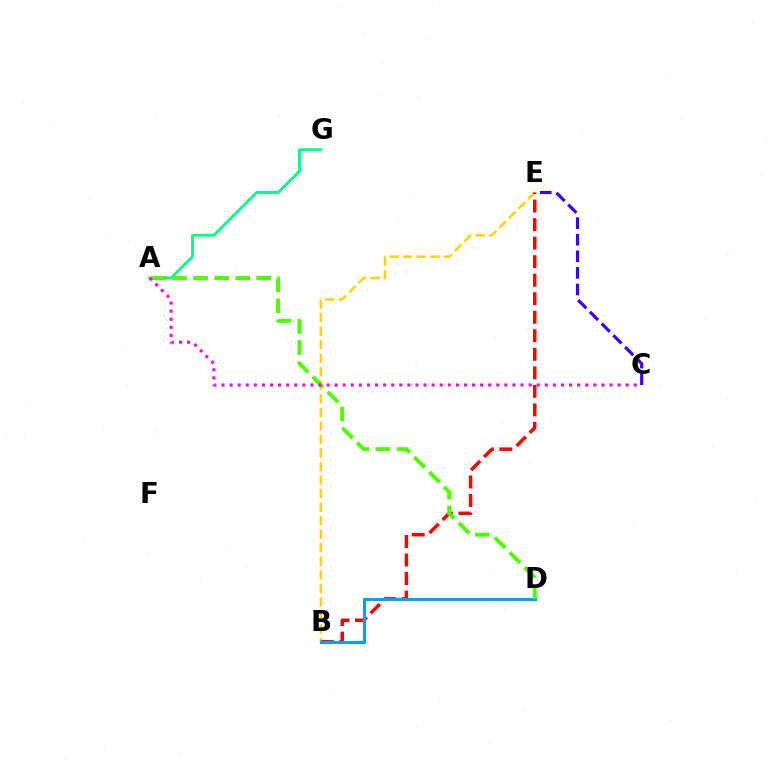{('C', 'E'): [{'color': '#3700ff', 'line_style': 'dashed', 'thickness': 2.26}], ('B', 'E'): [{'color': '#ffd500', 'line_style': 'dashed', 'thickness': 1.84}, {'color': '#ff0000', 'line_style': 'dashed', 'thickness': 2.52}], ('A', 'G'): [{'color': '#00ff86', 'line_style': 'solid', 'thickness': 2.06}], ('B', 'D'): [{'color': '#009eff', 'line_style': 'solid', 'thickness': 2.28}], ('A', 'D'): [{'color': '#4fff00', 'line_style': 'dashed', 'thickness': 2.86}], ('A', 'C'): [{'color': '#ff00ed', 'line_style': 'dotted', 'thickness': 2.2}]}